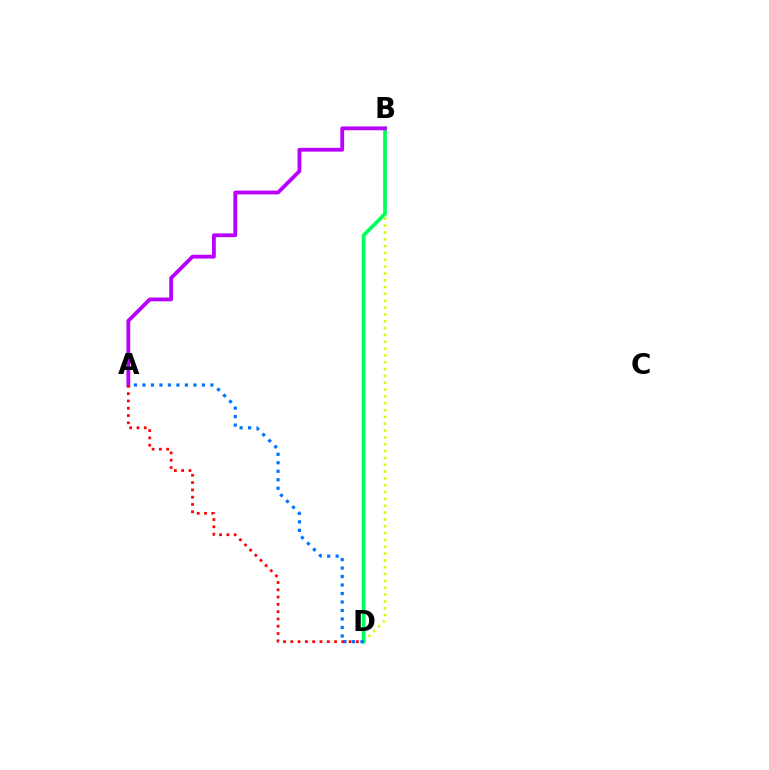{('B', 'D'): [{'color': '#d1ff00', 'line_style': 'dotted', 'thickness': 1.86}, {'color': '#00ff5c', 'line_style': 'solid', 'thickness': 2.65}], ('A', 'D'): [{'color': '#0074ff', 'line_style': 'dotted', 'thickness': 2.31}, {'color': '#ff0000', 'line_style': 'dotted', 'thickness': 1.98}], ('A', 'B'): [{'color': '#b900ff', 'line_style': 'solid', 'thickness': 2.74}]}